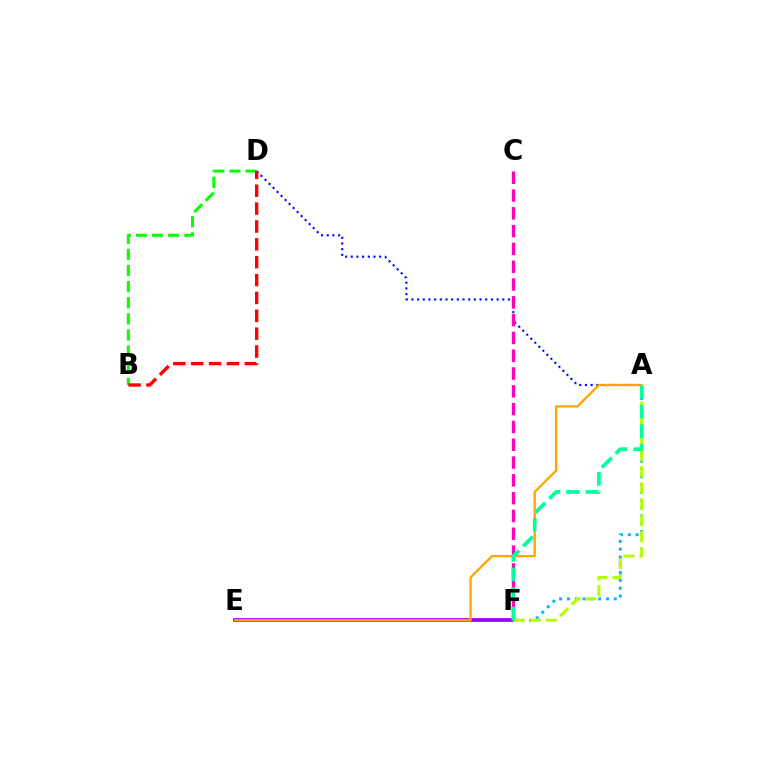{('A', 'D'): [{'color': '#0010ff', 'line_style': 'dotted', 'thickness': 1.54}], ('E', 'F'): [{'color': '#9b00ff', 'line_style': 'solid', 'thickness': 2.68}], ('A', 'F'): [{'color': '#00b5ff', 'line_style': 'dotted', 'thickness': 2.12}, {'color': '#b3ff00', 'line_style': 'dashed', 'thickness': 2.2}, {'color': '#00ff9d', 'line_style': 'dashed', 'thickness': 2.65}], ('C', 'F'): [{'color': '#ff00bd', 'line_style': 'dashed', 'thickness': 2.42}], ('A', 'E'): [{'color': '#ffa500', 'line_style': 'solid', 'thickness': 1.65}], ('B', 'D'): [{'color': '#08ff00', 'line_style': 'dashed', 'thickness': 2.19}, {'color': '#ff0000', 'line_style': 'dashed', 'thickness': 2.43}]}